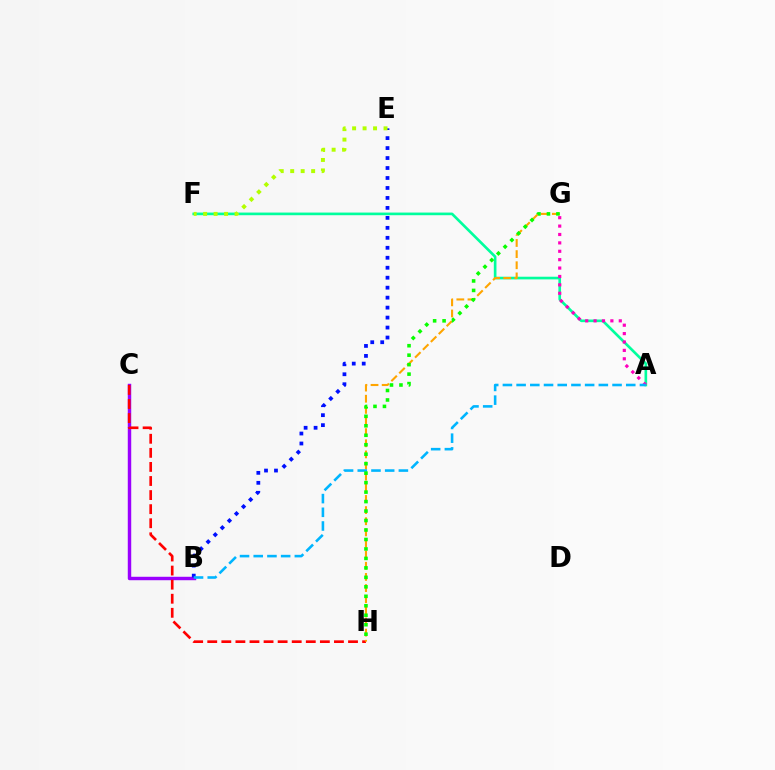{('A', 'F'): [{'color': '#00ff9d', 'line_style': 'solid', 'thickness': 1.91}], ('B', 'C'): [{'color': '#9b00ff', 'line_style': 'solid', 'thickness': 2.48}], ('C', 'H'): [{'color': '#ff0000', 'line_style': 'dashed', 'thickness': 1.91}], ('G', 'H'): [{'color': '#ffa500', 'line_style': 'dashed', 'thickness': 1.51}, {'color': '#08ff00', 'line_style': 'dotted', 'thickness': 2.57}], ('B', 'E'): [{'color': '#0010ff', 'line_style': 'dotted', 'thickness': 2.71}], ('A', 'G'): [{'color': '#ff00bd', 'line_style': 'dotted', 'thickness': 2.28}], ('A', 'B'): [{'color': '#00b5ff', 'line_style': 'dashed', 'thickness': 1.86}], ('E', 'F'): [{'color': '#b3ff00', 'line_style': 'dotted', 'thickness': 2.84}]}